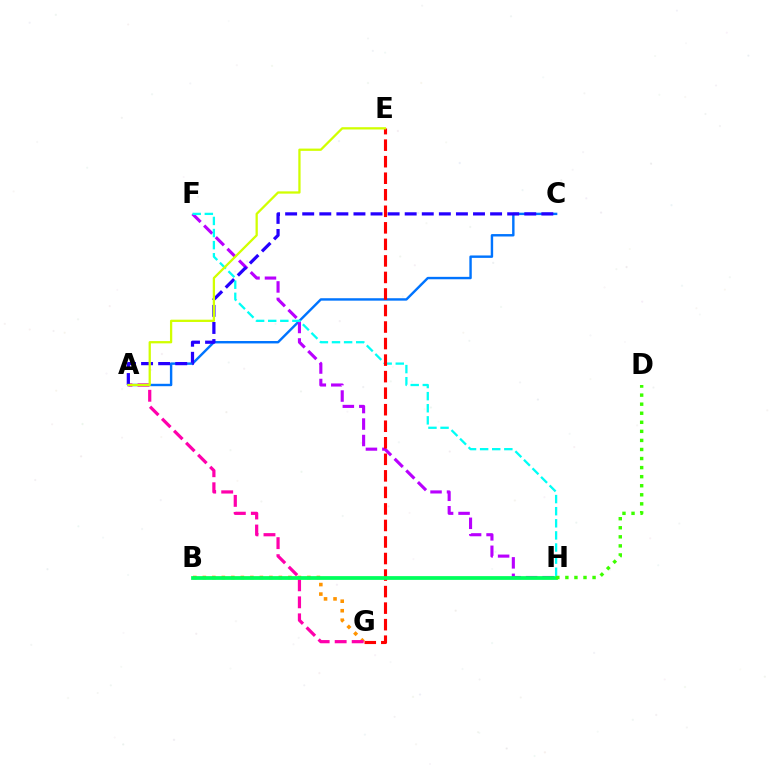{('A', 'C'): [{'color': '#0074ff', 'line_style': 'solid', 'thickness': 1.74}, {'color': '#2500ff', 'line_style': 'dashed', 'thickness': 2.32}], ('B', 'G'): [{'color': '#ff9400', 'line_style': 'dotted', 'thickness': 2.58}], ('F', 'H'): [{'color': '#b900ff', 'line_style': 'dashed', 'thickness': 2.24}, {'color': '#00fff6', 'line_style': 'dashed', 'thickness': 1.64}], ('A', 'G'): [{'color': '#ff00ac', 'line_style': 'dashed', 'thickness': 2.31}], ('E', 'G'): [{'color': '#ff0000', 'line_style': 'dashed', 'thickness': 2.25}], ('A', 'E'): [{'color': '#d1ff00', 'line_style': 'solid', 'thickness': 1.64}], ('B', 'H'): [{'color': '#00ff5c', 'line_style': 'solid', 'thickness': 2.71}], ('D', 'H'): [{'color': '#3dff00', 'line_style': 'dotted', 'thickness': 2.46}]}